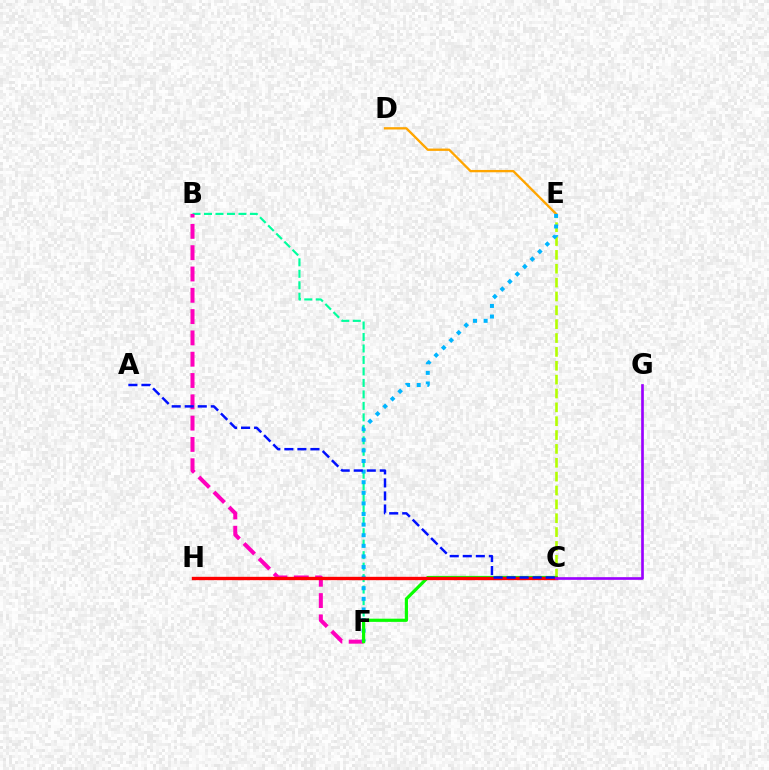{('D', 'E'): [{'color': '#ffa500', 'line_style': 'solid', 'thickness': 1.67}], ('C', 'E'): [{'color': '#b3ff00', 'line_style': 'dashed', 'thickness': 1.88}], ('B', 'F'): [{'color': '#00ff9d', 'line_style': 'dashed', 'thickness': 1.56}, {'color': '#ff00bd', 'line_style': 'dashed', 'thickness': 2.89}], ('E', 'F'): [{'color': '#00b5ff', 'line_style': 'dotted', 'thickness': 2.88}], ('C', 'F'): [{'color': '#08ff00', 'line_style': 'solid', 'thickness': 2.29}], ('C', 'H'): [{'color': '#ff0000', 'line_style': 'solid', 'thickness': 2.41}], ('C', 'G'): [{'color': '#9b00ff', 'line_style': 'solid', 'thickness': 1.92}], ('A', 'C'): [{'color': '#0010ff', 'line_style': 'dashed', 'thickness': 1.77}]}